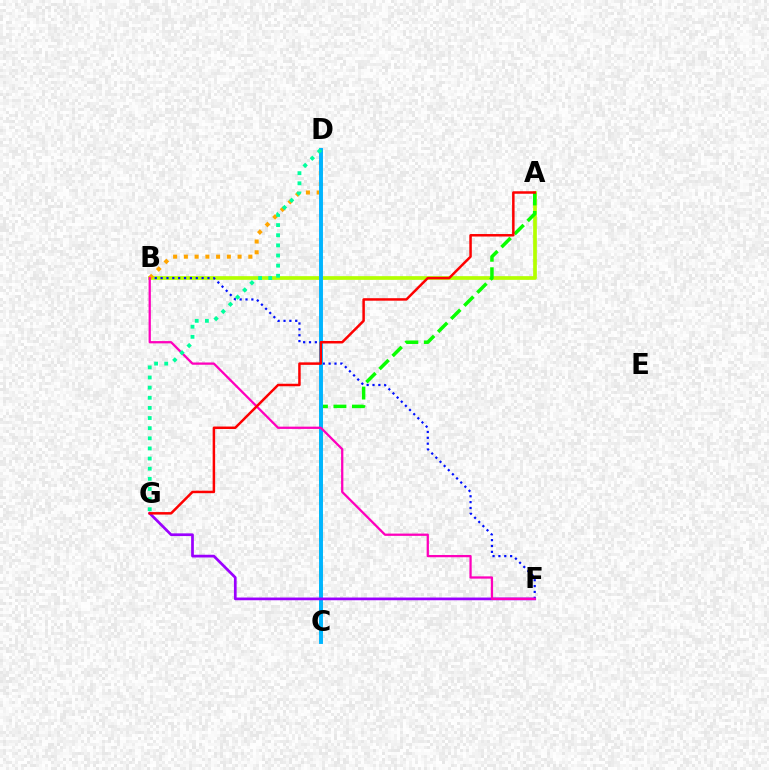{('A', 'B'): [{'color': '#b3ff00', 'line_style': 'solid', 'thickness': 2.66}], ('B', 'F'): [{'color': '#0010ff', 'line_style': 'dotted', 'thickness': 1.59}, {'color': '#ff00bd', 'line_style': 'solid', 'thickness': 1.63}], ('A', 'C'): [{'color': '#08ff00', 'line_style': 'dashed', 'thickness': 2.51}], ('B', 'D'): [{'color': '#ffa500', 'line_style': 'dotted', 'thickness': 2.92}], ('C', 'D'): [{'color': '#00b5ff', 'line_style': 'solid', 'thickness': 2.82}], ('F', 'G'): [{'color': '#9b00ff', 'line_style': 'solid', 'thickness': 1.95}], ('D', 'G'): [{'color': '#00ff9d', 'line_style': 'dotted', 'thickness': 2.75}], ('A', 'G'): [{'color': '#ff0000', 'line_style': 'solid', 'thickness': 1.79}]}